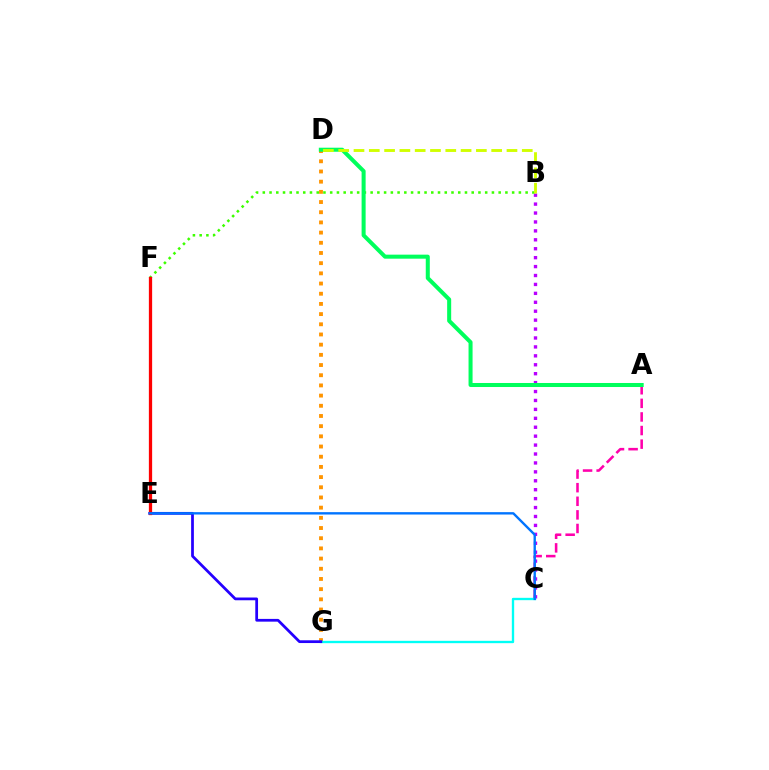{('B', 'C'): [{'color': '#b900ff', 'line_style': 'dotted', 'thickness': 2.42}], ('B', 'F'): [{'color': '#3dff00', 'line_style': 'dotted', 'thickness': 1.83}], ('A', 'C'): [{'color': '#ff00ac', 'line_style': 'dashed', 'thickness': 1.85}], ('D', 'G'): [{'color': '#ff9400', 'line_style': 'dotted', 'thickness': 2.77}], ('A', 'D'): [{'color': '#00ff5c', 'line_style': 'solid', 'thickness': 2.9}], ('C', 'G'): [{'color': '#00fff6', 'line_style': 'solid', 'thickness': 1.69}], ('E', 'G'): [{'color': '#2500ff', 'line_style': 'solid', 'thickness': 1.98}], ('B', 'D'): [{'color': '#d1ff00', 'line_style': 'dashed', 'thickness': 2.08}], ('E', 'F'): [{'color': '#ff0000', 'line_style': 'solid', 'thickness': 2.35}], ('C', 'E'): [{'color': '#0074ff', 'line_style': 'solid', 'thickness': 1.71}]}